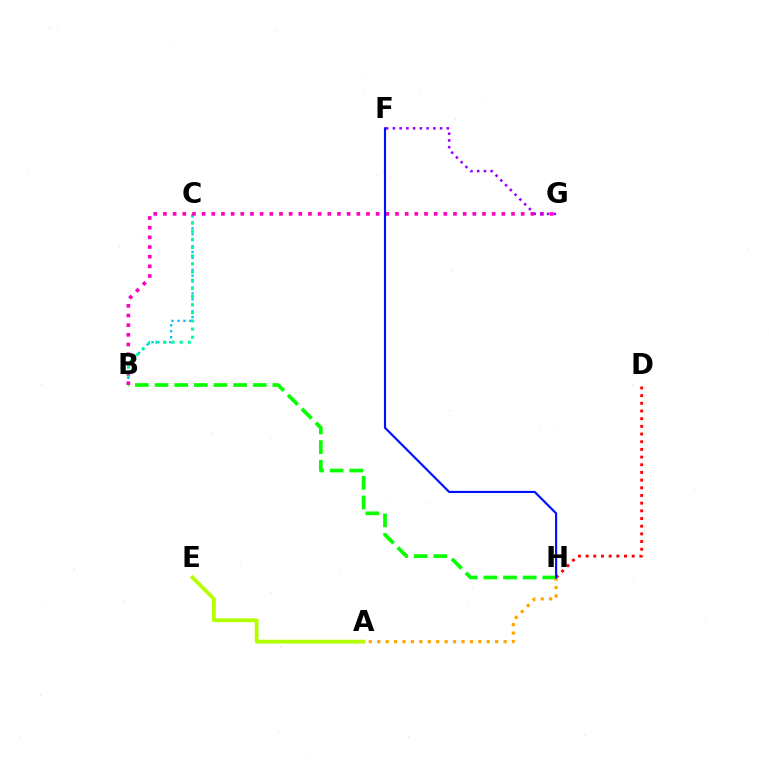{('B', 'C'): [{'color': '#00b5ff', 'line_style': 'dotted', 'thickness': 1.61}, {'color': '#00ff9d', 'line_style': 'dotted', 'thickness': 2.22}], ('D', 'H'): [{'color': '#ff0000', 'line_style': 'dotted', 'thickness': 2.09}], ('B', 'H'): [{'color': '#08ff00', 'line_style': 'dashed', 'thickness': 2.67}], ('B', 'G'): [{'color': '#ff00bd', 'line_style': 'dotted', 'thickness': 2.63}], ('A', 'E'): [{'color': '#b3ff00', 'line_style': 'solid', 'thickness': 2.74}], ('F', 'G'): [{'color': '#9b00ff', 'line_style': 'dotted', 'thickness': 1.83}], ('A', 'H'): [{'color': '#ffa500', 'line_style': 'dotted', 'thickness': 2.29}], ('F', 'H'): [{'color': '#0010ff', 'line_style': 'solid', 'thickness': 1.55}]}